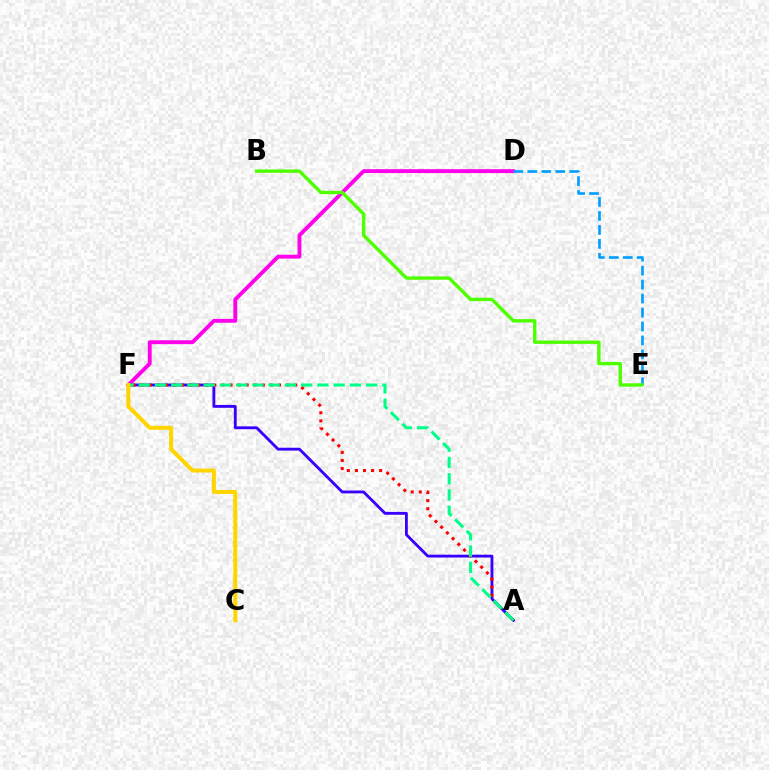{('D', 'F'): [{'color': '#ff00ed', 'line_style': 'solid', 'thickness': 2.79}], ('A', 'F'): [{'color': '#3700ff', 'line_style': 'solid', 'thickness': 2.05}, {'color': '#ff0000', 'line_style': 'dotted', 'thickness': 2.2}, {'color': '#00ff86', 'line_style': 'dashed', 'thickness': 2.21}], ('D', 'E'): [{'color': '#009eff', 'line_style': 'dashed', 'thickness': 1.9}], ('B', 'E'): [{'color': '#4fff00', 'line_style': 'solid', 'thickness': 2.44}], ('C', 'F'): [{'color': '#ffd500', 'line_style': 'solid', 'thickness': 2.87}]}